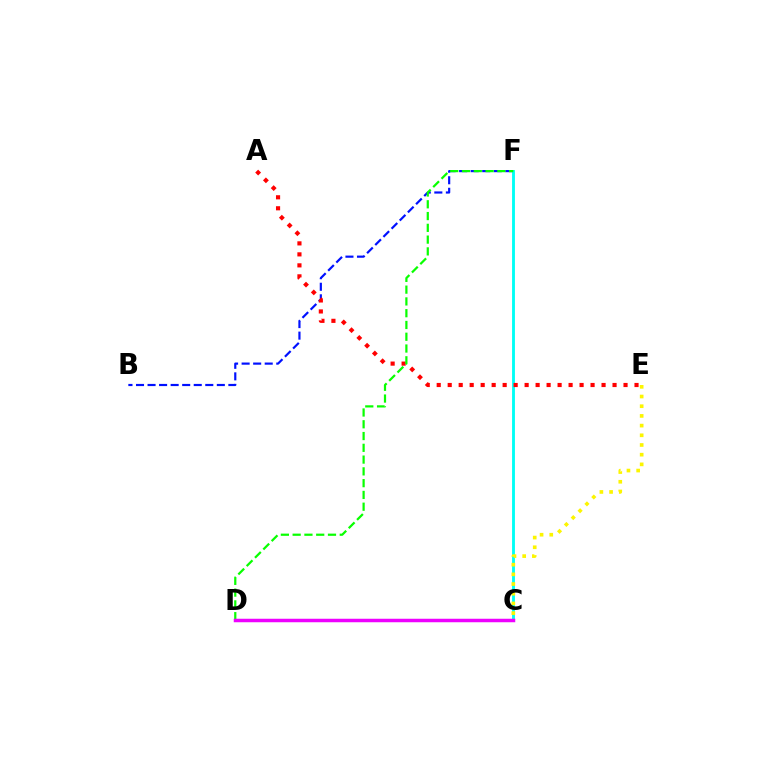{('B', 'F'): [{'color': '#0010ff', 'line_style': 'dashed', 'thickness': 1.57}], ('C', 'F'): [{'color': '#00fff6', 'line_style': 'solid', 'thickness': 2.07}], ('C', 'E'): [{'color': '#fcf500', 'line_style': 'dotted', 'thickness': 2.63}], ('A', 'E'): [{'color': '#ff0000', 'line_style': 'dotted', 'thickness': 2.99}], ('D', 'F'): [{'color': '#08ff00', 'line_style': 'dashed', 'thickness': 1.6}], ('C', 'D'): [{'color': '#ee00ff', 'line_style': 'solid', 'thickness': 2.52}]}